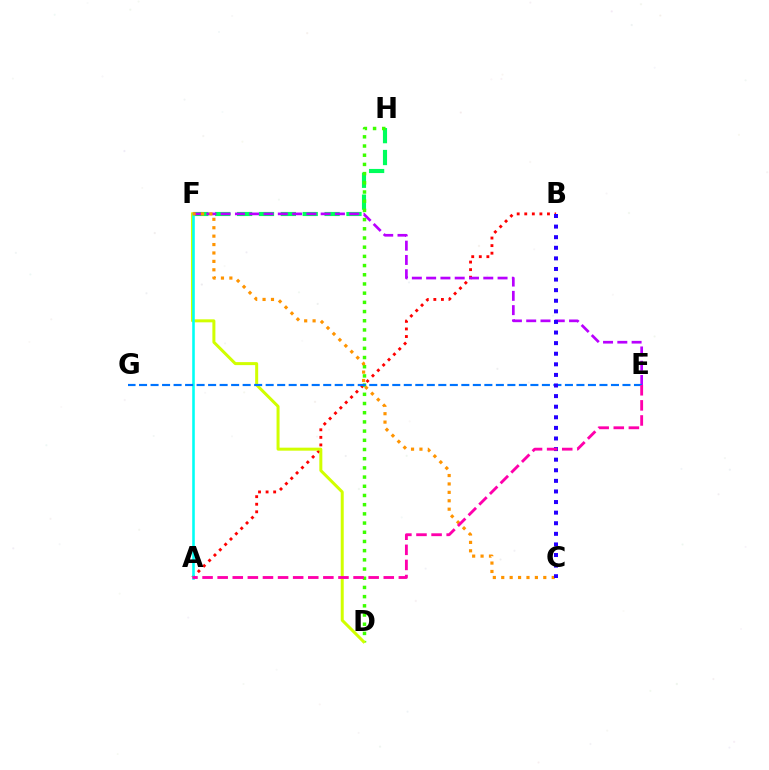{('F', 'H'): [{'color': '#00ff5c', 'line_style': 'dashed', 'thickness': 2.97}], ('A', 'B'): [{'color': '#ff0000', 'line_style': 'dotted', 'thickness': 2.06}], ('E', 'F'): [{'color': '#b900ff', 'line_style': 'dashed', 'thickness': 1.94}], ('D', 'H'): [{'color': '#3dff00', 'line_style': 'dotted', 'thickness': 2.5}], ('D', 'F'): [{'color': '#d1ff00', 'line_style': 'solid', 'thickness': 2.16}], ('A', 'F'): [{'color': '#00fff6', 'line_style': 'solid', 'thickness': 1.86}], ('E', 'G'): [{'color': '#0074ff', 'line_style': 'dashed', 'thickness': 1.56}], ('C', 'F'): [{'color': '#ff9400', 'line_style': 'dotted', 'thickness': 2.29}], ('B', 'C'): [{'color': '#2500ff', 'line_style': 'dotted', 'thickness': 2.88}], ('A', 'E'): [{'color': '#ff00ac', 'line_style': 'dashed', 'thickness': 2.05}]}